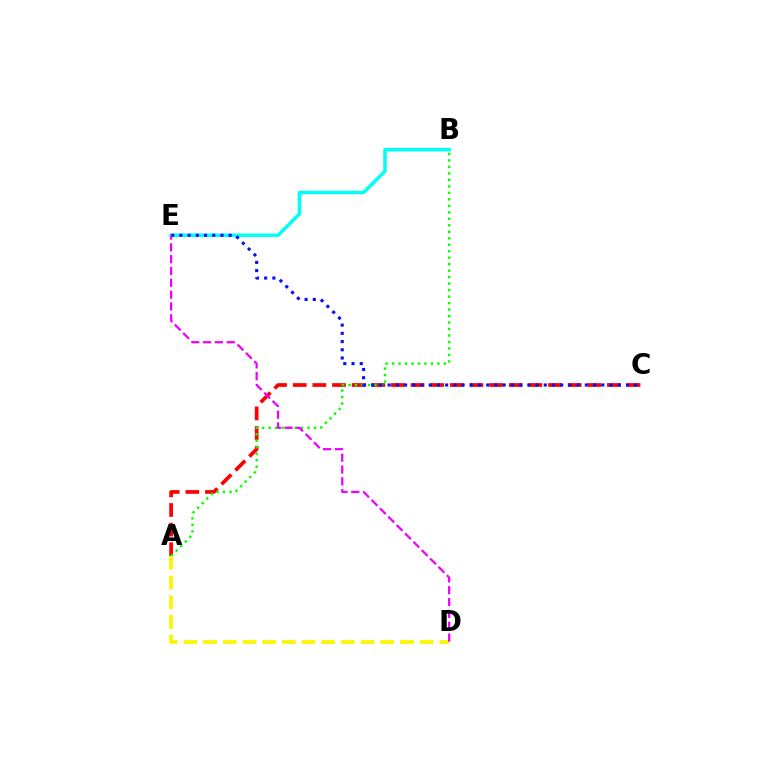{('B', 'E'): [{'color': '#00fff6', 'line_style': 'solid', 'thickness': 2.52}], ('A', 'C'): [{'color': '#ff0000', 'line_style': 'dashed', 'thickness': 2.67}], ('A', 'B'): [{'color': '#08ff00', 'line_style': 'dotted', 'thickness': 1.76}], ('A', 'D'): [{'color': '#fcf500', 'line_style': 'dashed', 'thickness': 2.68}], ('C', 'E'): [{'color': '#0010ff', 'line_style': 'dotted', 'thickness': 2.23}], ('D', 'E'): [{'color': '#ee00ff', 'line_style': 'dashed', 'thickness': 1.61}]}